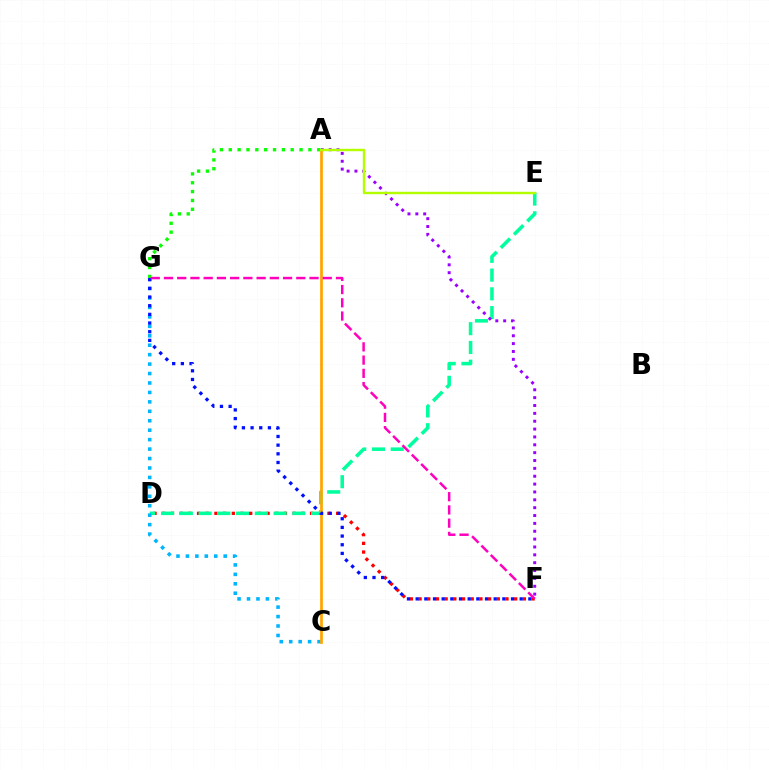{('D', 'F'): [{'color': '#ff0000', 'line_style': 'dotted', 'thickness': 2.36}], ('A', 'G'): [{'color': '#08ff00', 'line_style': 'dotted', 'thickness': 2.4}], ('D', 'E'): [{'color': '#00ff9d', 'line_style': 'dashed', 'thickness': 2.55}], ('A', 'F'): [{'color': '#9b00ff', 'line_style': 'dotted', 'thickness': 2.14}], ('C', 'G'): [{'color': '#00b5ff', 'line_style': 'dotted', 'thickness': 2.57}], ('A', 'C'): [{'color': '#ffa500', 'line_style': 'solid', 'thickness': 1.96}], ('A', 'E'): [{'color': '#b3ff00', 'line_style': 'solid', 'thickness': 1.74}], ('F', 'G'): [{'color': '#0010ff', 'line_style': 'dotted', 'thickness': 2.36}, {'color': '#ff00bd', 'line_style': 'dashed', 'thickness': 1.8}]}